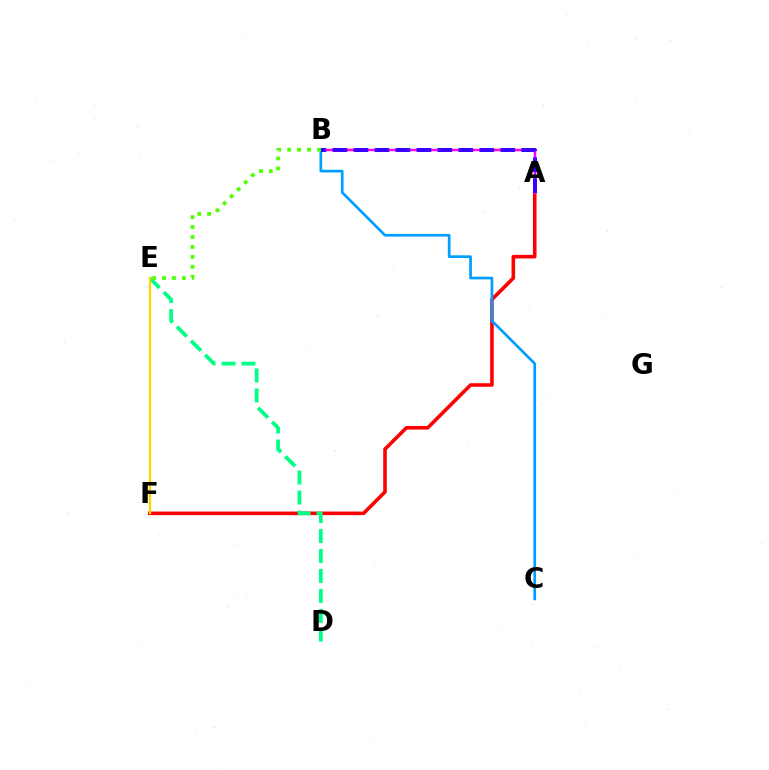{('A', 'F'): [{'color': '#ff0000', 'line_style': 'solid', 'thickness': 2.58}], ('D', 'E'): [{'color': '#00ff86', 'line_style': 'dashed', 'thickness': 2.71}], ('E', 'F'): [{'color': '#ffd500', 'line_style': 'solid', 'thickness': 1.63}], ('A', 'B'): [{'color': '#ff00ed', 'line_style': 'solid', 'thickness': 1.8}, {'color': '#3700ff', 'line_style': 'dashed', 'thickness': 2.85}], ('B', 'C'): [{'color': '#009eff', 'line_style': 'solid', 'thickness': 1.94}], ('B', 'E'): [{'color': '#4fff00', 'line_style': 'dotted', 'thickness': 2.7}]}